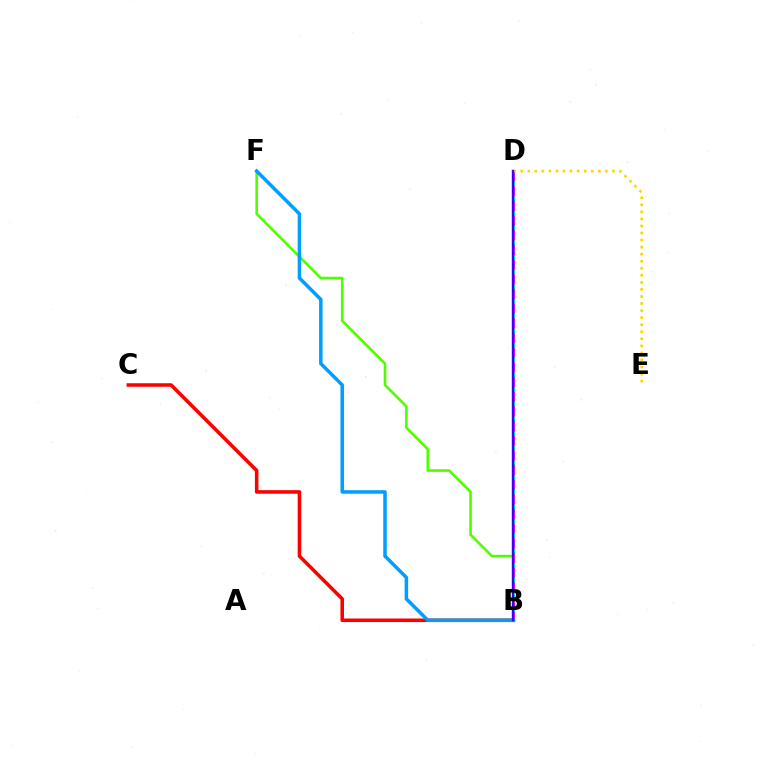{('B', 'F'): [{'color': '#4fff00', 'line_style': 'solid', 'thickness': 1.88}, {'color': '#009eff', 'line_style': 'solid', 'thickness': 2.53}], ('B', 'C'): [{'color': '#ff0000', 'line_style': 'solid', 'thickness': 2.56}], ('B', 'D'): [{'color': '#00ff86', 'line_style': 'solid', 'thickness': 2.36}, {'color': '#ff00ed', 'line_style': 'dashed', 'thickness': 1.99}, {'color': '#3700ff', 'line_style': 'solid', 'thickness': 1.65}], ('D', 'E'): [{'color': '#ffd500', 'line_style': 'dotted', 'thickness': 1.92}]}